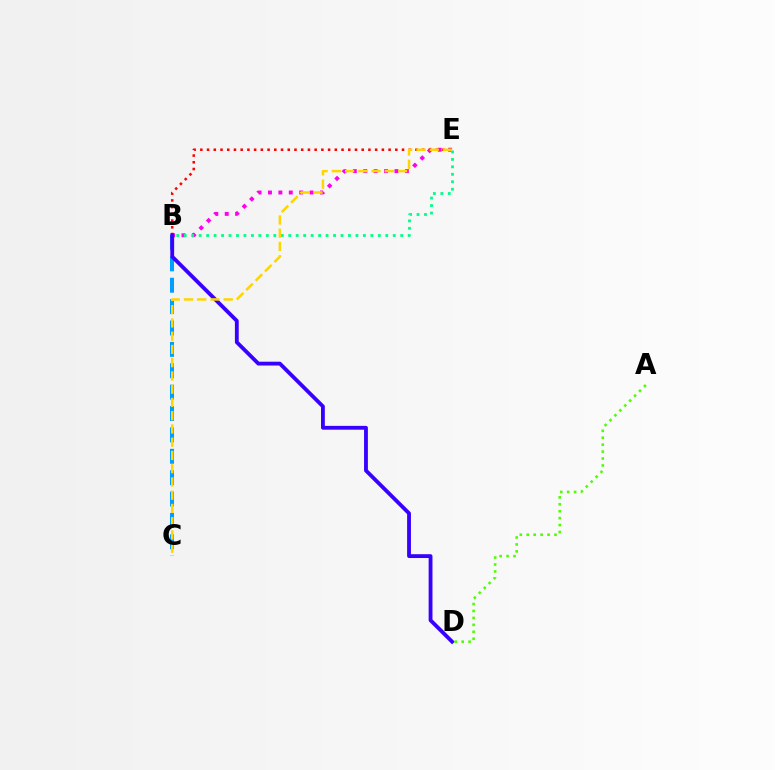{('B', 'E'): [{'color': '#ff00ed', 'line_style': 'dotted', 'thickness': 2.83}, {'color': '#ff0000', 'line_style': 'dotted', 'thickness': 1.83}, {'color': '#00ff86', 'line_style': 'dotted', 'thickness': 2.03}], ('B', 'C'): [{'color': '#009eff', 'line_style': 'dashed', 'thickness': 2.9}], ('B', 'D'): [{'color': '#3700ff', 'line_style': 'solid', 'thickness': 2.75}], ('C', 'E'): [{'color': '#ffd500', 'line_style': 'dashed', 'thickness': 1.8}], ('A', 'D'): [{'color': '#4fff00', 'line_style': 'dotted', 'thickness': 1.88}]}